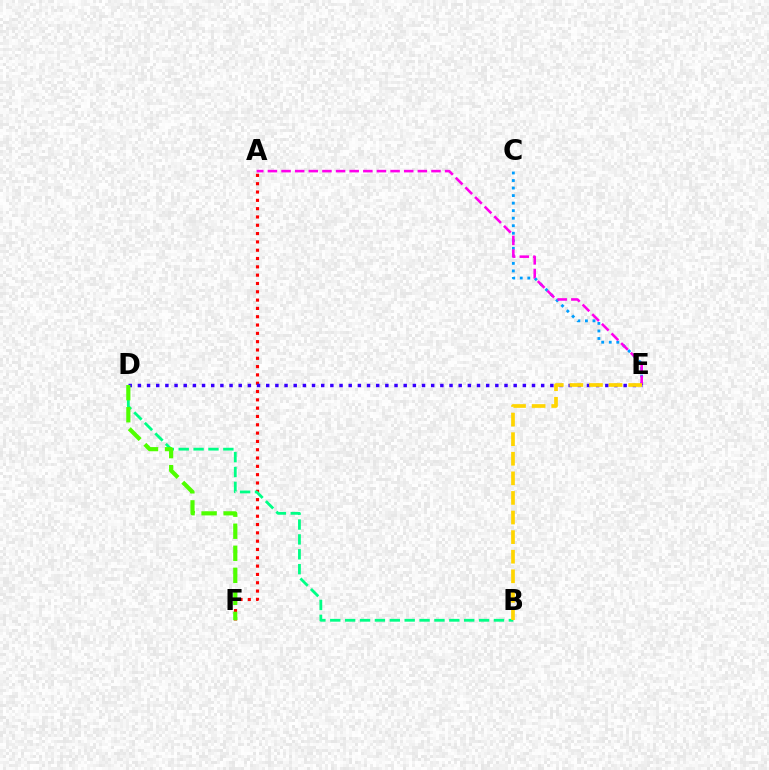{('C', 'E'): [{'color': '#009eff', 'line_style': 'dotted', 'thickness': 2.05}], ('A', 'F'): [{'color': '#ff0000', 'line_style': 'dotted', 'thickness': 2.26}], ('A', 'E'): [{'color': '#ff00ed', 'line_style': 'dashed', 'thickness': 1.85}], ('D', 'E'): [{'color': '#3700ff', 'line_style': 'dotted', 'thickness': 2.49}], ('B', 'D'): [{'color': '#00ff86', 'line_style': 'dashed', 'thickness': 2.02}], ('D', 'F'): [{'color': '#4fff00', 'line_style': 'dashed', 'thickness': 2.99}], ('B', 'E'): [{'color': '#ffd500', 'line_style': 'dashed', 'thickness': 2.66}]}